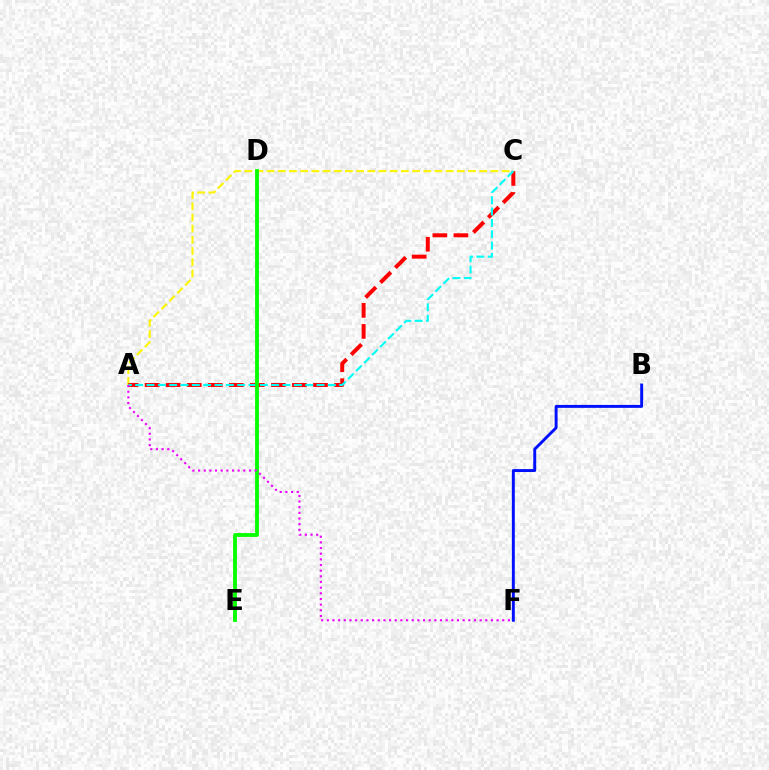{('A', 'C'): [{'color': '#fcf500', 'line_style': 'dashed', 'thickness': 1.52}, {'color': '#ff0000', 'line_style': 'dashed', 'thickness': 2.86}, {'color': '#00fff6', 'line_style': 'dashed', 'thickness': 1.54}], ('B', 'F'): [{'color': '#0010ff', 'line_style': 'solid', 'thickness': 2.11}], ('D', 'E'): [{'color': '#08ff00', 'line_style': 'solid', 'thickness': 2.77}], ('A', 'F'): [{'color': '#ee00ff', 'line_style': 'dotted', 'thickness': 1.54}]}